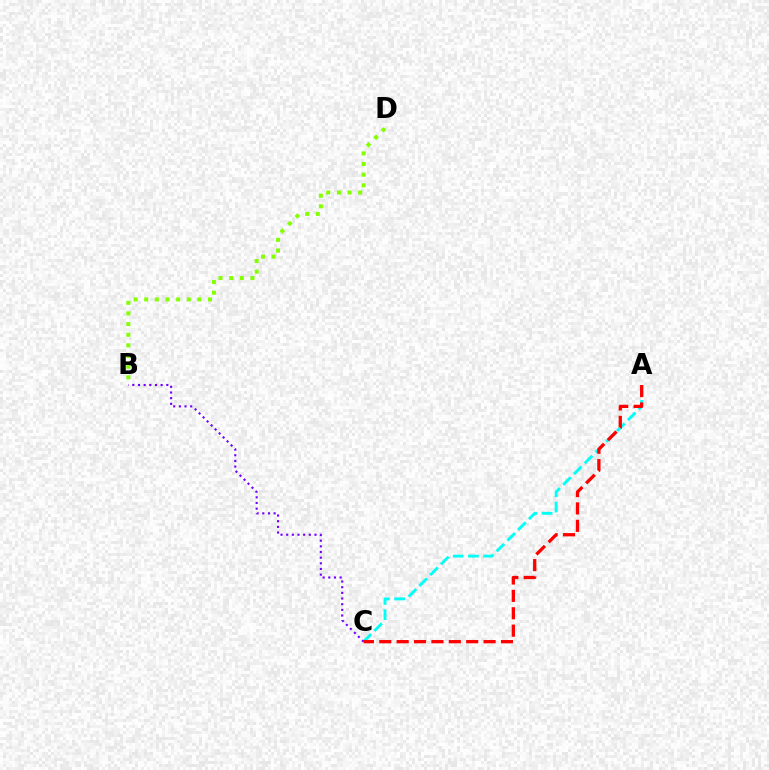{('A', 'C'): [{'color': '#00fff6', 'line_style': 'dashed', 'thickness': 2.07}, {'color': '#ff0000', 'line_style': 'dashed', 'thickness': 2.36}], ('B', 'C'): [{'color': '#7200ff', 'line_style': 'dotted', 'thickness': 1.54}], ('B', 'D'): [{'color': '#84ff00', 'line_style': 'dotted', 'thickness': 2.89}]}